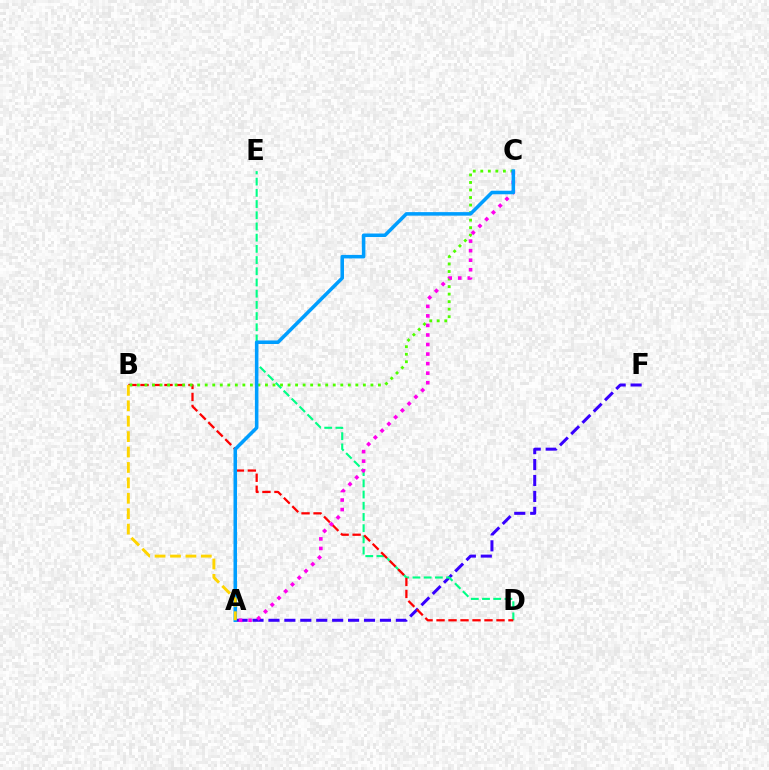{('A', 'F'): [{'color': '#3700ff', 'line_style': 'dashed', 'thickness': 2.16}], ('D', 'E'): [{'color': '#00ff86', 'line_style': 'dashed', 'thickness': 1.52}], ('B', 'D'): [{'color': '#ff0000', 'line_style': 'dashed', 'thickness': 1.63}], ('B', 'C'): [{'color': '#4fff00', 'line_style': 'dotted', 'thickness': 2.05}], ('A', 'C'): [{'color': '#ff00ed', 'line_style': 'dotted', 'thickness': 2.59}, {'color': '#009eff', 'line_style': 'solid', 'thickness': 2.55}], ('A', 'B'): [{'color': '#ffd500', 'line_style': 'dashed', 'thickness': 2.09}]}